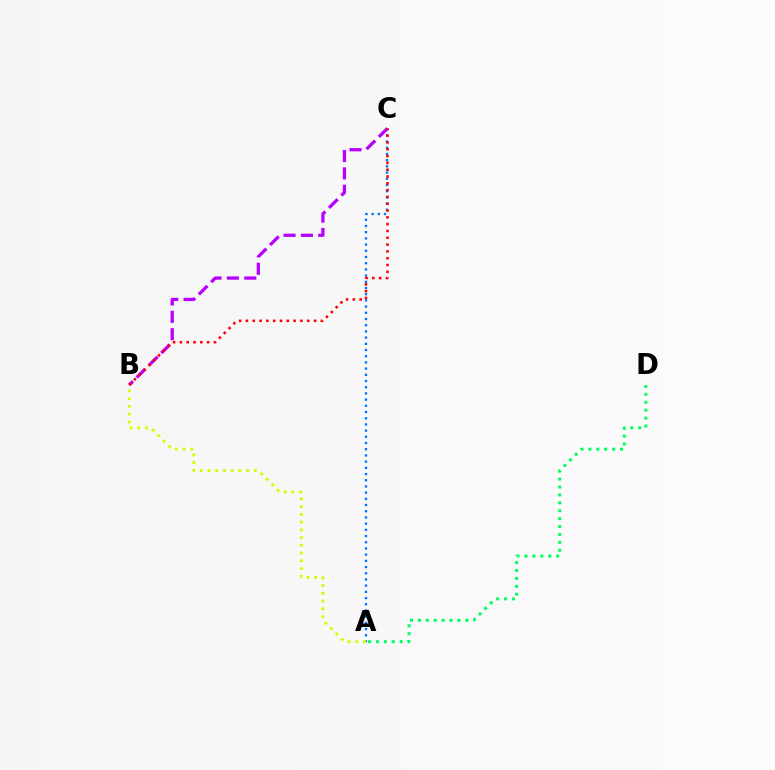{('A', 'C'): [{'color': '#0074ff', 'line_style': 'dotted', 'thickness': 1.68}], ('B', 'C'): [{'color': '#b900ff', 'line_style': 'dashed', 'thickness': 2.36}, {'color': '#ff0000', 'line_style': 'dotted', 'thickness': 1.85}], ('A', 'D'): [{'color': '#00ff5c', 'line_style': 'dotted', 'thickness': 2.15}], ('A', 'B'): [{'color': '#d1ff00', 'line_style': 'dotted', 'thickness': 2.1}]}